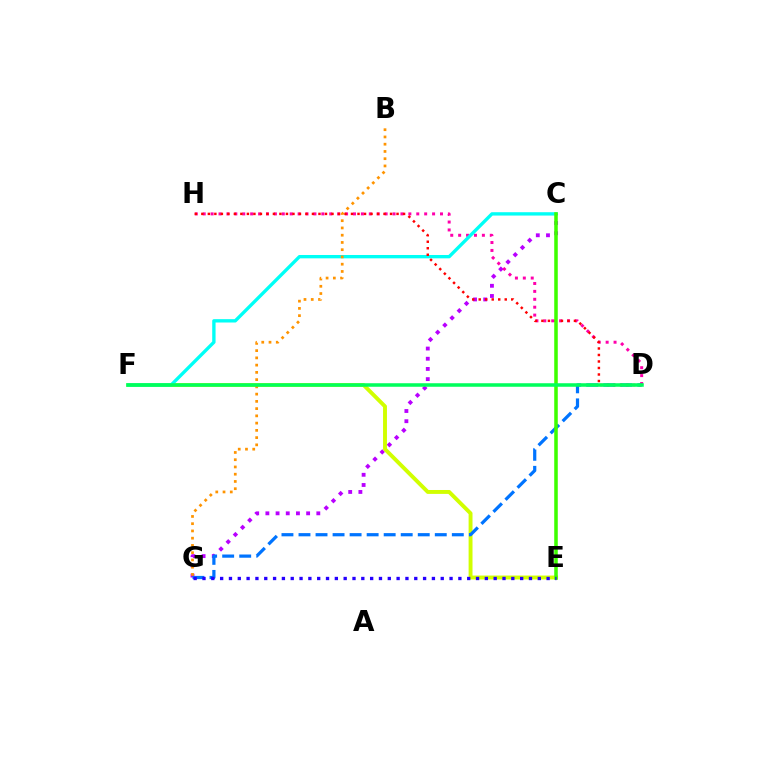{('C', 'G'): [{'color': '#b900ff', 'line_style': 'dotted', 'thickness': 2.77}], ('E', 'F'): [{'color': '#d1ff00', 'line_style': 'solid', 'thickness': 2.81}], ('D', 'H'): [{'color': '#ff00ac', 'line_style': 'dotted', 'thickness': 2.15}, {'color': '#ff0000', 'line_style': 'dotted', 'thickness': 1.77}], ('C', 'F'): [{'color': '#00fff6', 'line_style': 'solid', 'thickness': 2.41}], ('D', 'G'): [{'color': '#0074ff', 'line_style': 'dashed', 'thickness': 2.31}], ('C', 'E'): [{'color': '#3dff00', 'line_style': 'solid', 'thickness': 2.55}], ('E', 'G'): [{'color': '#2500ff', 'line_style': 'dotted', 'thickness': 2.4}], ('B', 'G'): [{'color': '#ff9400', 'line_style': 'dotted', 'thickness': 1.97}], ('D', 'F'): [{'color': '#00ff5c', 'line_style': 'solid', 'thickness': 2.54}]}